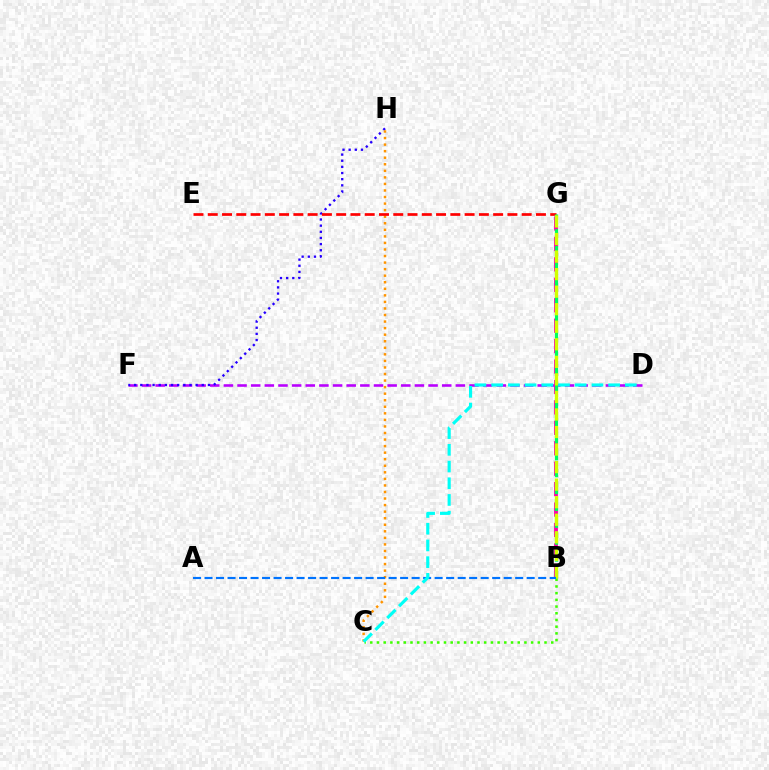{('D', 'F'): [{'color': '#b900ff', 'line_style': 'dashed', 'thickness': 1.85}], ('F', 'H'): [{'color': '#2500ff', 'line_style': 'dotted', 'thickness': 1.67}], ('C', 'H'): [{'color': '#ff9400', 'line_style': 'dotted', 'thickness': 1.78}], ('B', 'G'): [{'color': '#ff00ac', 'line_style': 'dashed', 'thickness': 2.78}, {'color': '#00ff5c', 'line_style': 'dashed', 'thickness': 2.29}, {'color': '#d1ff00', 'line_style': 'dashed', 'thickness': 2.38}], ('E', 'G'): [{'color': '#ff0000', 'line_style': 'dashed', 'thickness': 1.94}], ('B', 'C'): [{'color': '#3dff00', 'line_style': 'dotted', 'thickness': 1.82}], ('A', 'B'): [{'color': '#0074ff', 'line_style': 'dashed', 'thickness': 1.56}], ('C', 'D'): [{'color': '#00fff6', 'line_style': 'dashed', 'thickness': 2.27}]}